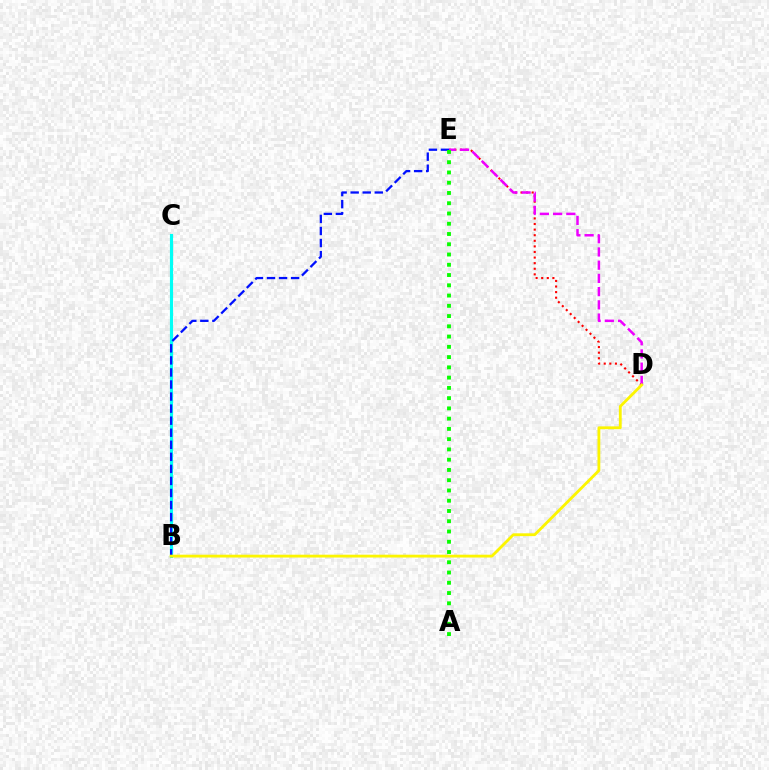{('D', 'E'): [{'color': '#ff0000', 'line_style': 'dotted', 'thickness': 1.52}, {'color': '#ee00ff', 'line_style': 'dashed', 'thickness': 1.8}], ('B', 'C'): [{'color': '#00fff6', 'line_style': 'solid', 'thickness': 2.26}], ('B', 'E'): [{'color': '#0010ff', 'line_style': 'dashed', 'thickness': 1.64}], ('A', 'E'): [{'color': '#08ff00', 'line_style': 'dotted', 'thickness': 2.79}], ('B', 'D'): [{'color': '#fcf500', 'line_style': 'solid', 'thickness': 2.03}]}